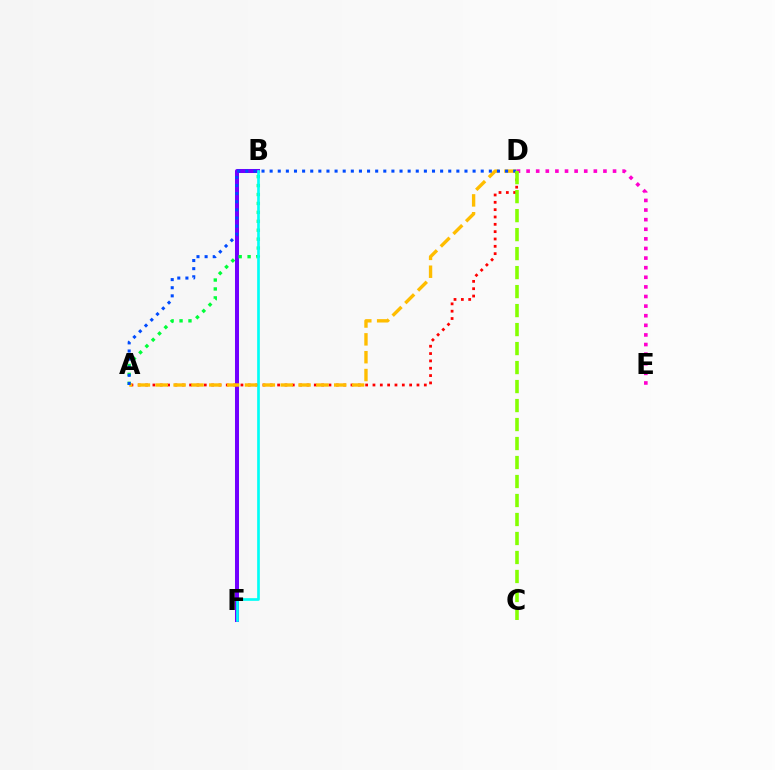{('B', 'F'): [{'color': '#7200ff', 'line_style': 'solid', 'thickness': 2.89}, {'color': '#00fff6', 'line_style': 'solid', 'thickness': 1.93}], ('A', 'D'): [{'color': '#ff0000', 'line_style': 'dotted', 'thickness': 1.99}, {'color': '#ffbd00', 'line_style': 'dashed', 'thickness': 2.42}, {'color': '#004bff', 'line_style': 'dotted', 'thickness': 2.21}], ('A', 'B'): [{'color': '#00ff39', 'line_style': 'dotted', 'thickness': 2.42}], ('D', 'E'): [{'color': '#ff00cf', 'line_style': 'dotted', 'thickness': 2.61}], ('C', 'D'): [{'color': '#84ff00', 'line_style': 'dashed', 'thickness': 2.58}]}